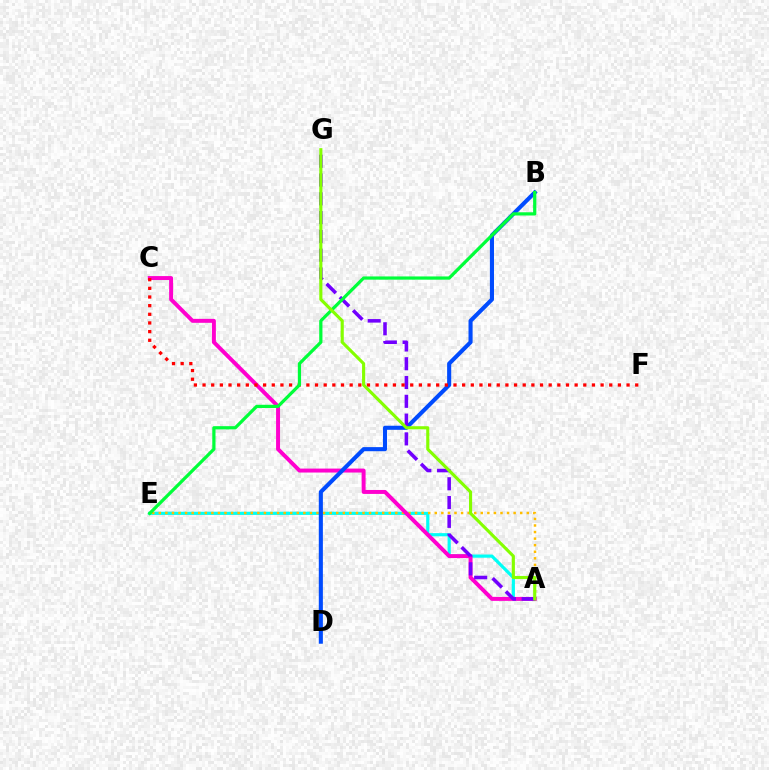{('A', 'E'): [{'color': '#00fff6', 'line_style': 'solid', 'thickness': 2.29}, {'color': '#ffbd00', 'line_style': 'dotted', 'thickness': 1.79}], ('A', 'C'): [{'color': '#ff00cf', 'line_style': 'solid', 'thickness': 2.85}], ('B', 'D'): [{'color': '#004bff', 'line_style': 'solid', 'thickness': 2.94}], ('A', 'G'): [{'color': '#7200ff', 'line_style': 'dashed', 'thickness': 2.55}, {'color': '#84ff00', 'line_style': 'solid', 'thickness': 2.25}], ('C', 'F'): [{'color': '#ff0000', 'line_style': 'dotted', 'thickness': 2.35}], ('B', 'E'): [{'color': '#00ff39', 'line_style': 'solid', 'thickness': 2.32}]}